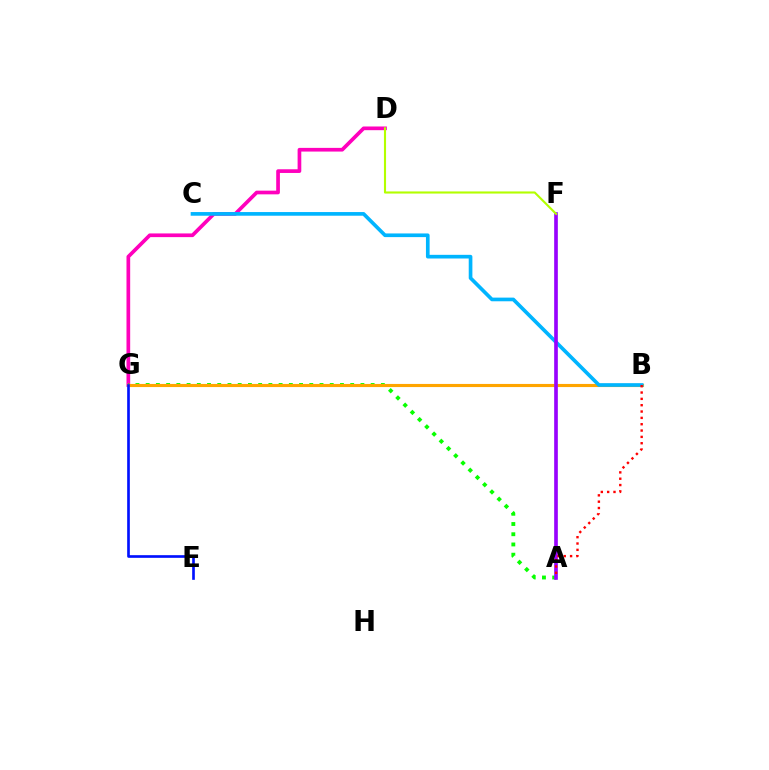{('D', 'G'): [{'color': '#ff00bd', 'line_style': 'solid', 'thickness': 2.66}], ('A', 'G'): [{'color': '#08ff00', 'line_style': 'dotted', 'thickness': 2.78}], ('B', 'G'): [{'color': '#ffa500', 'line_style': 'solid', 'thickness': 2.25}], ('A', 'F'): [{'color': '#00ff9d', 'line_style': 'solid', 'thickness': 1.73}, {'color': '#9b00ff', 'line_style': 'solid', 'thickness': 2.6}], ('B', 'C'): [{'color': '#00b5ff', 'line_style': 'solid', 'thickness': 2.64}], ('A', 'B'): [{'color': '#ff0000', 'line_style': 'dotted', 'thickness': 1.72}], ('D', 'F'): [{'color': '#b3ff00', 'line_style': 'solid', 'thickness': 1.52}], ('E', 'G'): [{'color': '#0010ff', 'line_style': 'solid', 'thickness': 1.91}]}